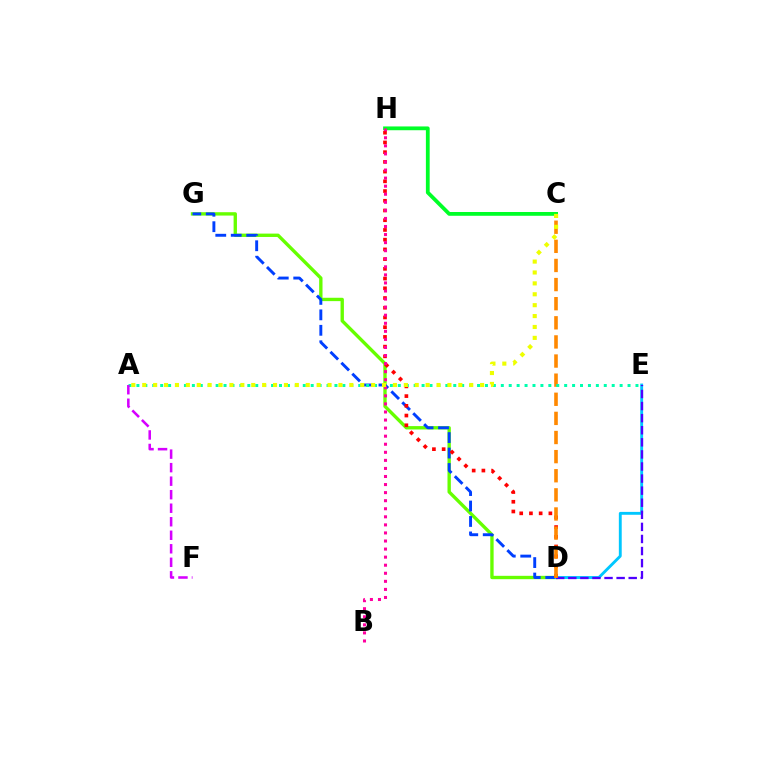{('D', 'G'): [{'color': '#66ff00', 'line_style': 'solid', 'thickness': 2.42}, {'color': '#003fff', 'line_style': 'dashed', 'thickness': 2.1}], ('D', 'E'): [{'color': '#00c7ff', 'line_style': 'solid', 'thickness': 2.07}, {'color': '#4f00ff', 'line_style': 'dashed', 'thickness': 1.64}], ('C', 'H'): [{'color': '#00ff27', 'line_style': 'solid', 'thickness': 2.72}], ('D', 'H'): [{'color': '#ff0000', 'line_style': 'dotted', 'thickness': 2.64}], ('C', 'D'): [{'color': '#ff8800', 'line_style': 'dashed', 'thickness': 2.6}], ('A', 'E'): [{'color': '#00ffaf', 'line_style': 'dotted', 'thickness': 2.15}], ('B', 'H'): [{'color': '#ff00a0', 'line_style': 'dotted', 'thickness': 2.19}], ('A', 'F'): [{'color': '#d600ff', 'line_style': 'dashed', 'thickness': 1.84}], ('A', 'C'): [{'color': '#eeff00', 'line_style': 'dotted', 'thickness': 2.96}]}